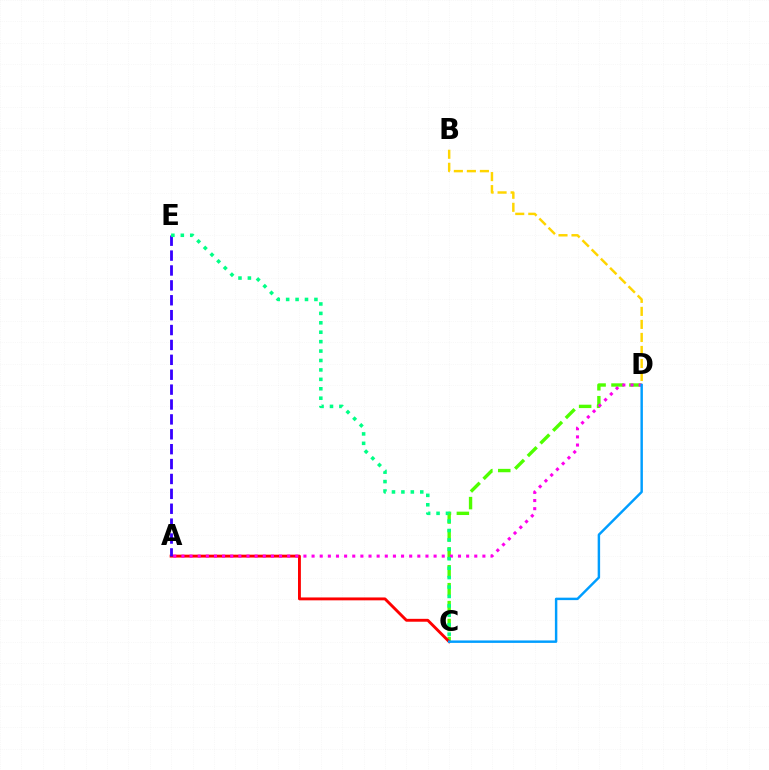{('C', 'D'): [{'color': '#4fff00', 'line_style': 'dashed', 'thickness': 2.43}, {'color': '#009eff', 'line_style': 'solid', 'thickness': 1.76}], ('B', 'D'): [{'color': '#ffd500', 'line_style': 'dashed', 'thickness': 1.77}], ('A', 'C'): [{'color': '#ff0000', 'line_style': 'solid', 'thickness': 2.08}], ('A', 'D'): [{'color': '#ff00ed', 'line_style': 'dotted', 'thickness': 2.21}], ('A', 'E'): [{'color': '#3700ff', 'line_style': 'dashed', 'thickness': 2.02}], ('C', 'E'): [{'color': '#00ff86', 'line_style': 'dotted', 'thickness': 2.56}]}